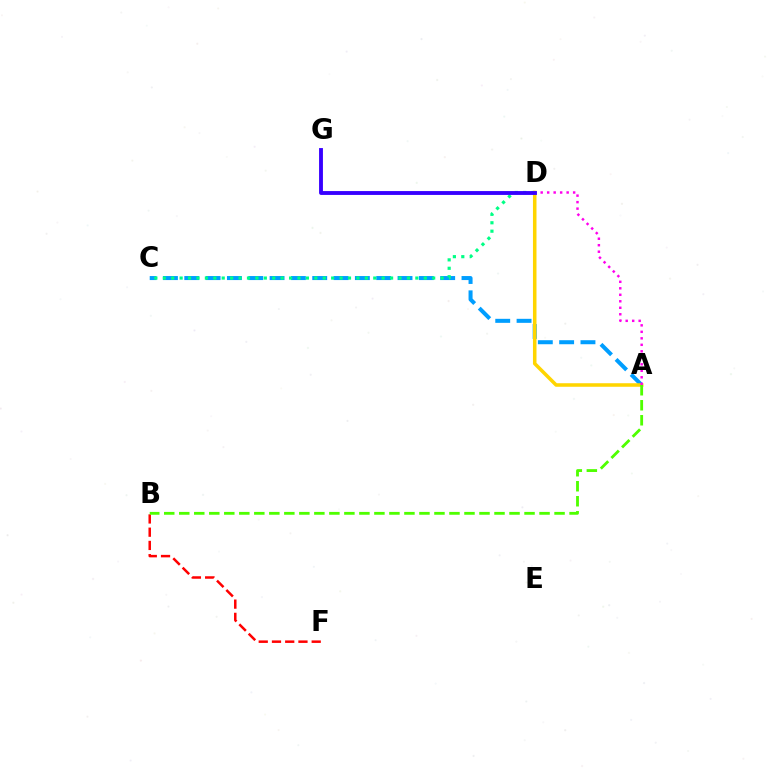{('A', 'C'): [{'color': '#009eff', 'line_style': 'dashed', 'thickness': 2.9}], ('C', 'D'): [{'color': '#00ff86', 'line_style': 'dotted', 'thickness': 2.29}], ('B', 'F'): [{'color': '#ff0000', 'line_style': 'dashed', 'thickness': 1.8}], ('A', 'D'): [{'color': '#ffd500', 'line_style': 'solid', 'thickness': 2.55}, {'color': '#ff00ed', 'line_style': 'dotted', 'thickness': 1.76}], ('A', 'B'): [{'color': '#4fff00', 'line_style': 'dashed', 'thickness': 2.04}], ('D', 'G'): [{'color': '#3700ff', 'line_style': 'solid', 'thickness': 2.78}]}